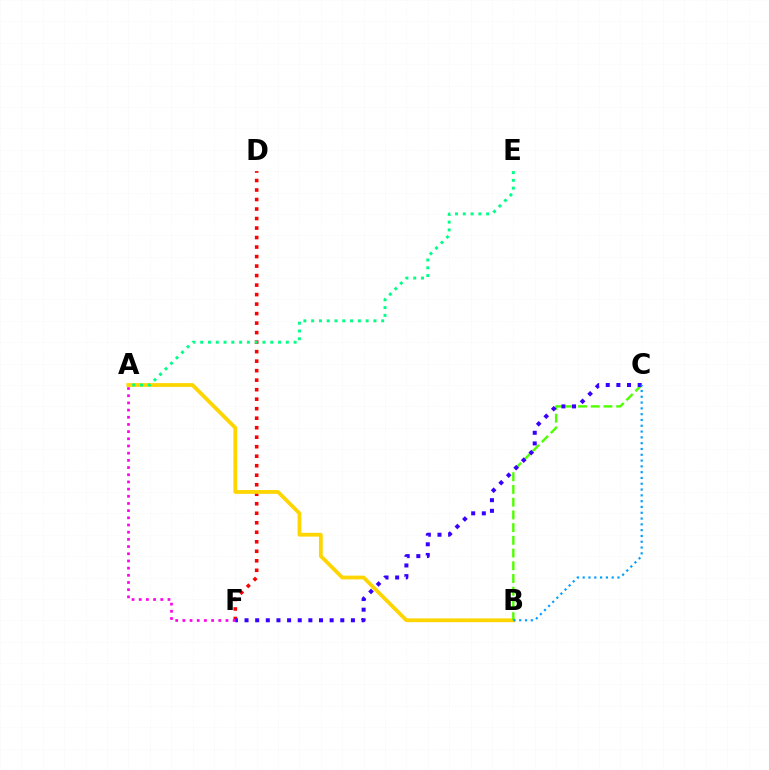{('D', 'F'): [{'color': '#ff0000', 'line_style': 'dotted', 'thickness': 2.58}], ('A', 'F'): [{'color': '#ff00ed', 'line_style': 'dotted', 'thickness': 1.95}], ('A', 'B'): [{'color': '#ffd500', 'line_style': 'solid', 'thickness': 2.72}], ('B', 'C'): [{'color': '#4fff00', 'line_style': 'dashed', 'thickness': 1.73}, {'color': '#009eff', 'line_style': 'dotted', 'thickness': 1.58}], ('A', 'E'): [{'color': '#00ff86', 'line_style': 'dotted', 'thickness': 2.11}], ('C', 'F'): [{'color': '#3700ff', 'line_style': 'dotted', 'thickness': 2.89}]}